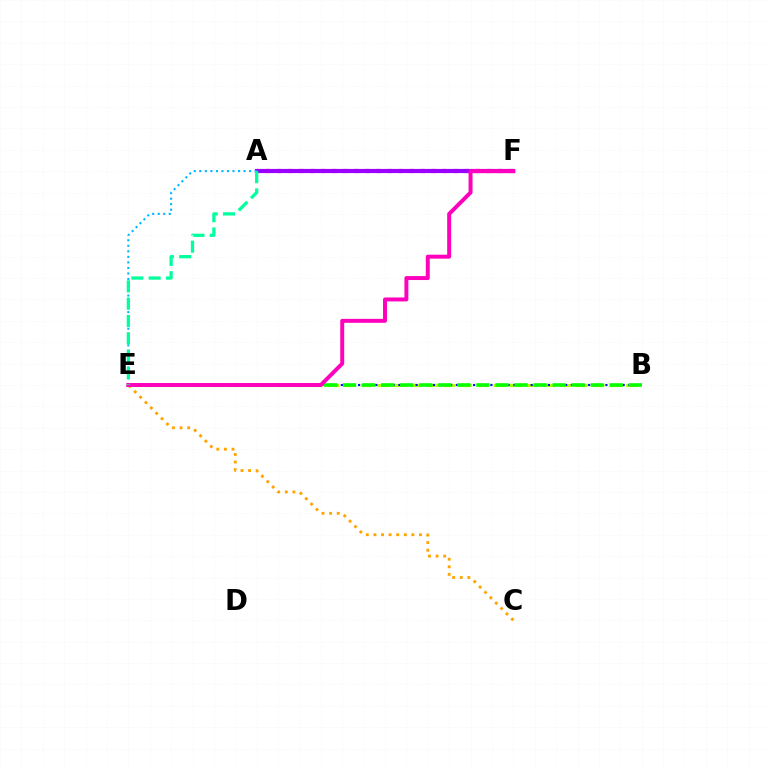{('C', 'E'): [{'color': '#ffa500', 'line_style': 'dotted', 'thickness': 2.06}], ('B', 'E'): [{'color': '#b3ff00', 'line_style': 'dashed', 'thickness': 2.25}, {'color': '#0010ff', 'line_style': 'dotted', 'thickness': 1.56}, {'color': '#08ff00', 'line_style': 'dashed', 'thickness': 2.59}], ('A', 'F'): [{'color': '#ff0000', 'line_style': 'dotted', 'thickness': 3.0}, {'color': '#9b00ff', 'line_style': 'solid', 'thickness': 2.99}], ('A', 'E'): [{'color': '#00b5ff', 'line_style': 'dotted', 'thickness': 1.5}, {'color': '#00ff9d', 'line_style': 'dashed', 'thickness': 2.35}], ('E', 'F'): [{'color': '#ff00bd', 'line_style': 'solid', 'thickness': 2.85}]}